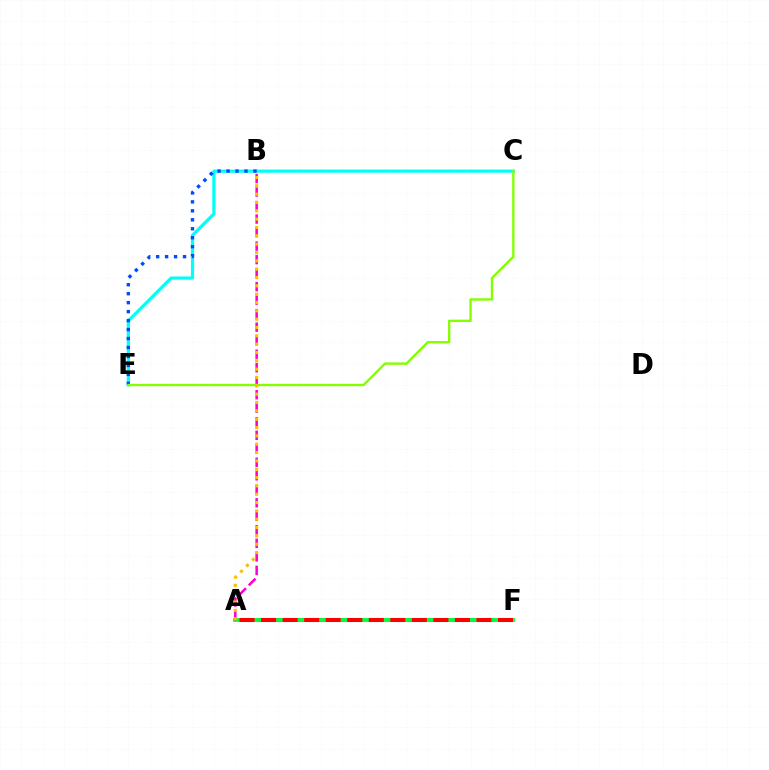{('A', 'F'): [{'color': '#7200ff', 'line_style': 'dashed', 'thickness': 2.53}, {'color': '#00ff39', 'line_style': 'solid', 'thickness': 2.76}, {'color': '#ff0000', 'line_style': 'dashed', 'thickness': 2.93}], ('C', 'E'): [{'color': '#00fff6', 'line_style': 'solid', 'thickness': 2.29}, {'color': '#84ff00', 'line_style': 'solid', 'thickness': 1.71}], ('B', 'E'): [{'color': '#004bff', 'line_style': 'dotted', 'thickness': 2.44}], ('A', 'B'): [{'color': '#ff00cf', 'line_style': 'dashed', 'thickness': 1.84}, {'color': '#ffbd00', 'line_style': 'dotted', 'thickness': 2.26}]}